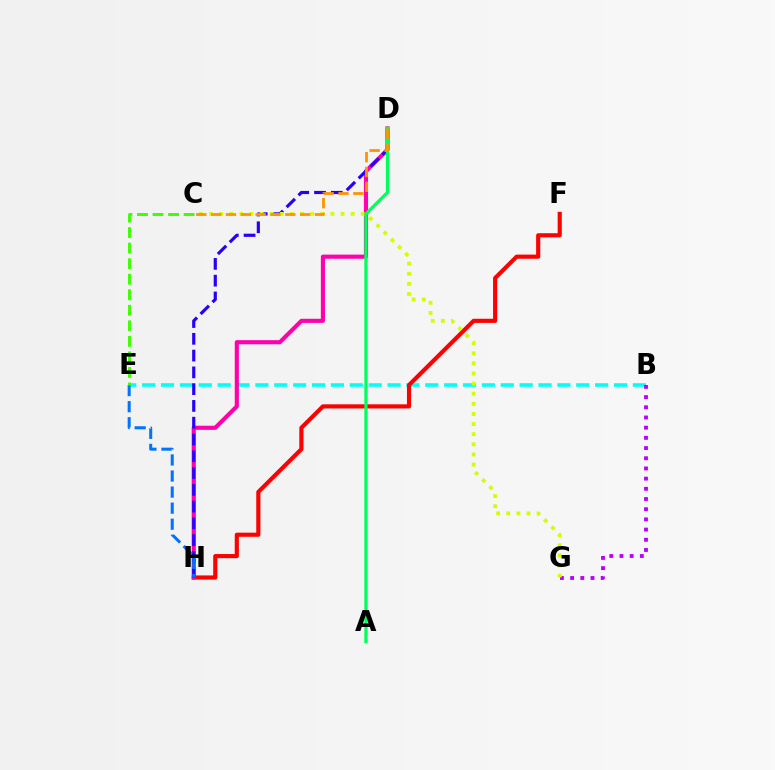{('B', 'E'): [{'color': '#00fff6', 'line_style': 'dashed', 'thickness': 2.56}], ('F', 'H'): [{'color': '#ff0000', 'line_style': 'solid', 'thickness': 2.98}], ('D', 'H'): [{'color': '#ff00ac', 'line_style': 'solid', 'thickness': 2.96}, {'color': '#2500ff', 'line_style': 'dashed', 'thickness': 2.28}], ('B', 'G'): [{'color': '#b900ff', 'line_style': 'dotted', 'thickness': 2.77}], ('C', 'G'): [{'color': '#d1ff00', 'line_style': 'dotted', 'thickness': 2.75}], ('E', 'H'): [{'color': '#0074ff', 'line_style': 'dashed', 'thickness': 2.18}], ('A', 'D'): [{'color': '#00ff5c', 'line_style': 'solid', 'thickness': 2.35}], ('C', 'E'): [{'color': '#3dff00', 'line_style': 'dashed', 'thickness': 2.11}], ('C', 'D'): [{'color': '#ff9400', 'line_style': 'dashed', 'thickness': 2.02}]}